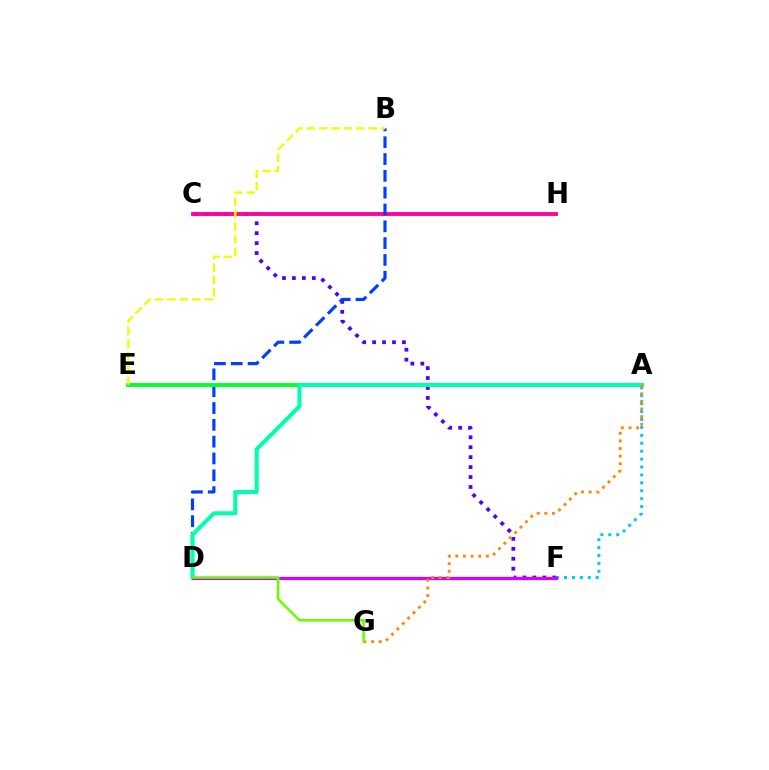{('C', 'H'): [{'color': '#ff0000', 'line_style': 'solid', 'thickness': 1.58}, {'color': '#ff00a0', 'line_style': 'solid', 'thickness': 2.77}], ('C', 'F'): [{'color': '#4f00ff', 'line_style': 'dotted', 'thickness': 2.7}], ('A', 'F'): [{'color': '#00c7ff', 'line_style': 'dotted', 'thickness': 2.15}], ('B', 'D'): [{'color': '#003fff', 'line_style': 'dashed', 'thickness': 2.28}], ('A', 'E'): [{'color': '#00ff27', 'line_style': 'solid', 'thickness': 2.77}], ('A', 'D'): [{'color': '#00ffaf', 'line_style': 'solid', 'thickness': 2.92}], ('D', 'F'): [{'color': '#d600ff', 'line_style': 'solid', 'thickness': 2.31}], ('A', 'G'): [{'color': '#ff8800', 'line_style': 'dotted', 'thickness': 2.07}], ('B', 'E'): [{'color': '#eeff00', 'line_style': 'dashed', 'thickness': 1.69}], ('D', 'G'): [{'color': '#66ff00', 'line_style': 'solid', 'thickness': 1.85}]}